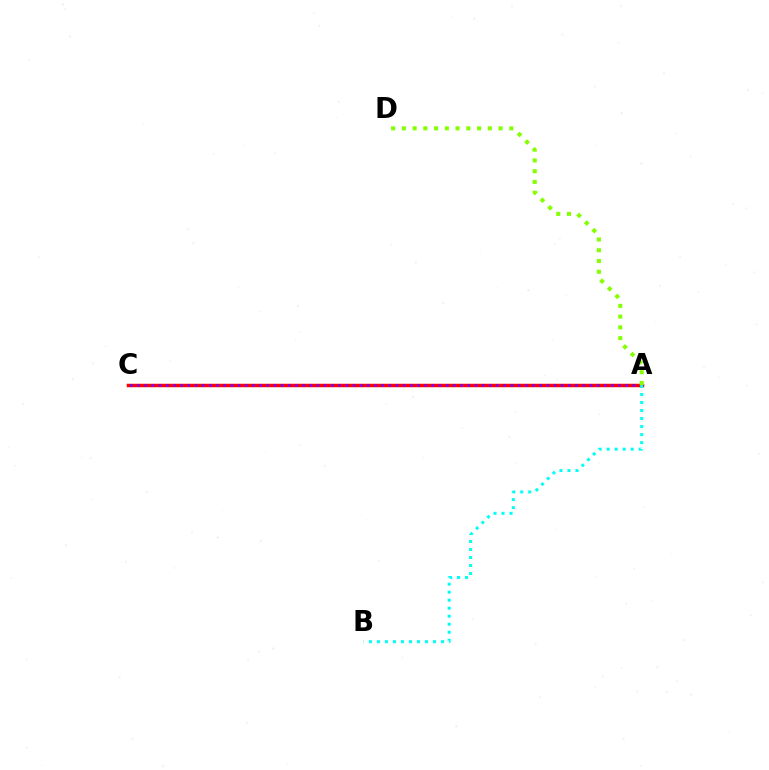{('A', 'C'): [{'color': '#ff0000', 'line_style': 'solid', 'thickness': 2.52}, {'color': '#7200ff', 'line_style': 'dotted', 'thickness': 1.95}], ('A', 'D'): [{'color': '#84ff00', 'line_style': 'dotted', 'thickness': 2.92}], ('A', 'B'): [{'color': '#00fff6', 'line_style': 'dotted', 'thickness': 2.18}]}